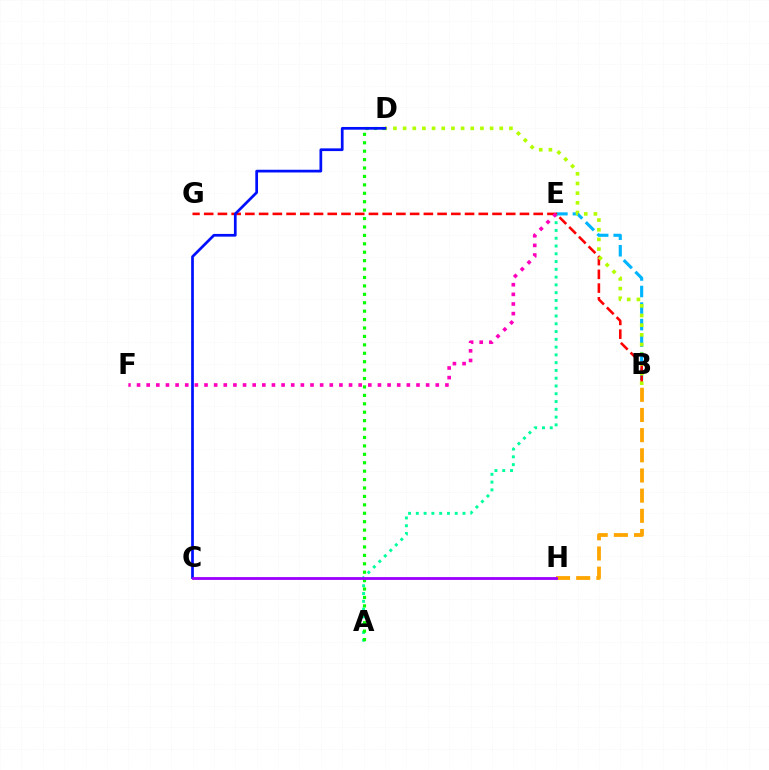{('B', 'H'): [{'color': '#ffa500', 'line_style': 'dashed', 'thickness': 2.74}], ('B', 'E'): [{'color': '#00b5ff', 'line_style': 'dashed', 'thickness': 2.25}], ('A', 'E'): [{'color': '#00ff9d', 'line_style': 'dotted', 'thickness': 2.11}], ('B', 'G'): [{'color': '#ff0000', 'line_style': 'dashed', 'thickness': 1.87}], ('A', 'D'): [{'color': '#08ff00', 'line_style': 'dotted', 'thickness': 2.29}], ('B', 'D'): [{'color': '#b3ff00', 'line_style': 'dotted', 'thickness': 2.63}], ('C', 'D'): [{'color': '#0010ff', 'line_style': 'solid', 'thickness': 1.96}], ('E', 'F'): [{'color': '#ff00bd', 'line_style': 'dotted', 'thickness': 2.62}], ('C', 'H'): [{'color': '#9b00ff', 'line_style': 'solid', 'thickness': 2.02}]}